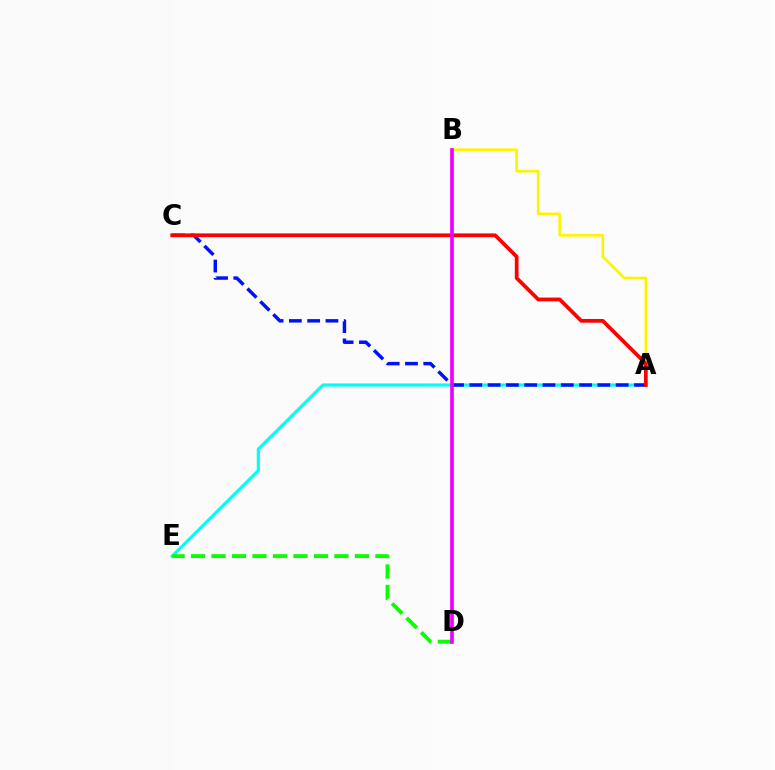{('A', 'E'): [{'color': '#00fff6', 'line_style': 'solid', 'thickness': 2.27}], ('A', 'B'): [{'color': '#fcf500', 'line_style': 'solid', 'thickness': 1.95}], ('A', 'C'): [{'color': '#0010ff', 'line_style': 'dashed', 'thickness': 2.48}, {'color': '#ff0000', 'line_style': 'solid', 'thickness': 2.69}], ('D', 'E'): [{'color': '#08ff00', 'line_style': 'dashed', 'thickness': 2.78}], ('B', 'D'): [{'color': '#ee00ff', 'line_style': 'solid', 'thickness': 2.64}]}